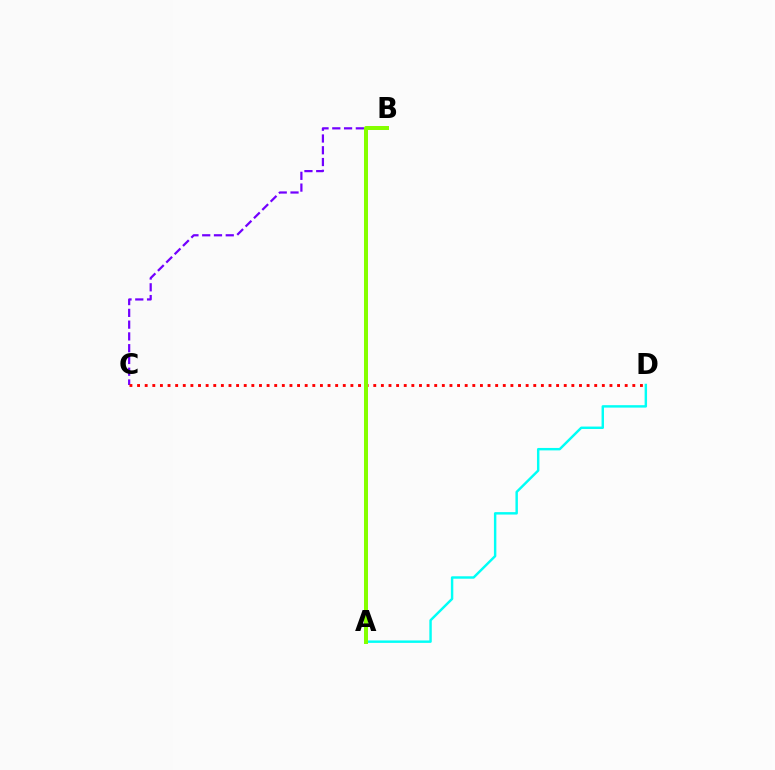{('A', 'D'): [{'color': '#00fff6', 'line_style': 'solid', 'thickness': 1.76}], ('B', 'C'): [{'color': '#7200ff', 'line_style': 'dashed', 'thickness': 1.6}], ('C', 'D'): [{'color': '#ff0000', 'line_style': 'dotted', 'thickness': 2.07}], ('A', 'B'): [{'color': '#84ff00', 'line_style': 'solid', 'thickness': 2.88}]}